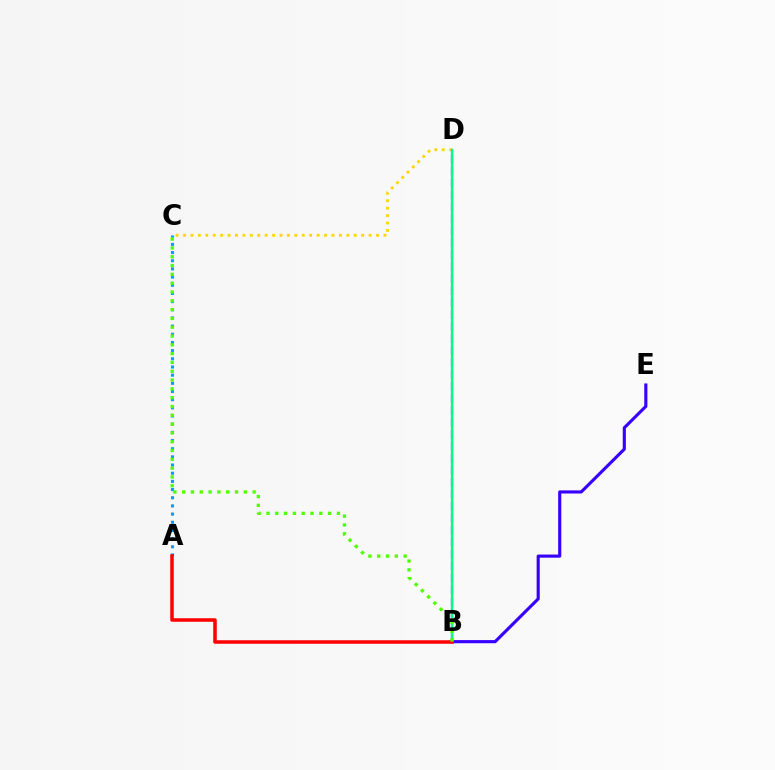{('C', 'D'): [{'color': '#ffd500', 'line_style': 'dotted', 'thickness': 2.02}], ('B', 'D'): [{'color': '#ff00ed', 'line_style': 'dashed', 'thickness': 1.63}, {'color': '#00ff86', 'line_style': 'solid', 'thickness': 1.74}], ('A', 'C'): [{'color': '#009eff', 'line_style': 'dotted', 'thickness': 2.22}], ('B', 'E'): [{'color': '#3700ff', 'line_style': 'solid', 'thickness': 2.25}], ('A', 'B'): [{'color': '#ff0000', 'line_style': 'solid', 'thickness': 2.54}], ('B', 'C'): [{'color': '#4fff00', 'line_style': 'dotted', 'thickness': 2.39}]}